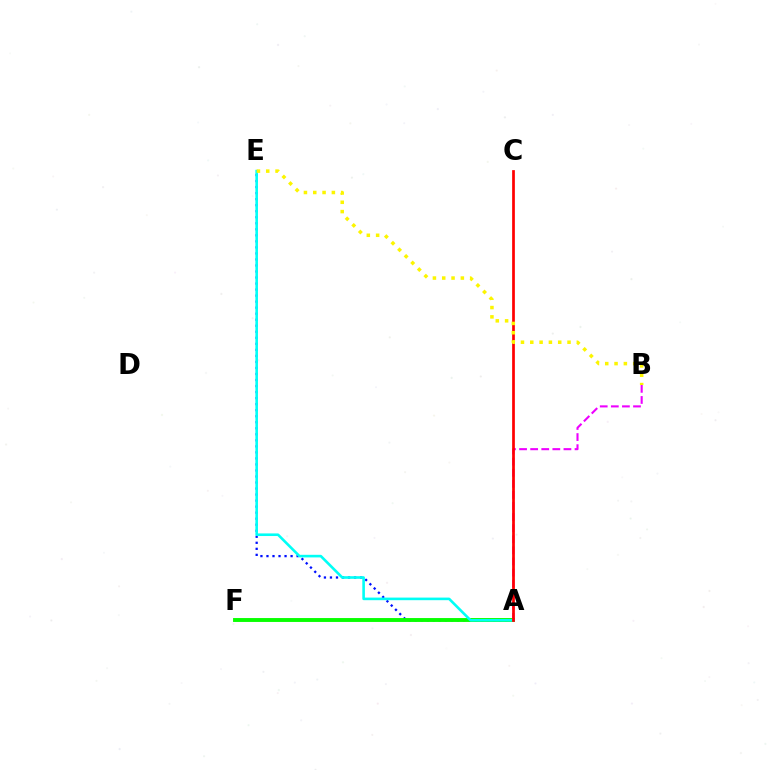{('A', 'E'): [{'color': '#0010ff', 'line_style': 'dotted', 'thickness': 1.64}, {'color': '#00fff6', 'line_style': 'solid', 'thickness': 1.88}], ('A', 'F'): [{'color': '#08ff00', 'line_style': 'solid', 'thickness': 2.81}], ('A', 'B'): [{'color': '#ee00ff', 'line_style': 'dashed', 'thickness': 1.51}], ('A', 'C'): [{'color': '#ff0000', 'line_style': 'solid', 'thickness': 1.96}], ('B', 'E'): [{'color': '#fcf500', 'line_style': 'dotted', 'thickness': 2.53}]}